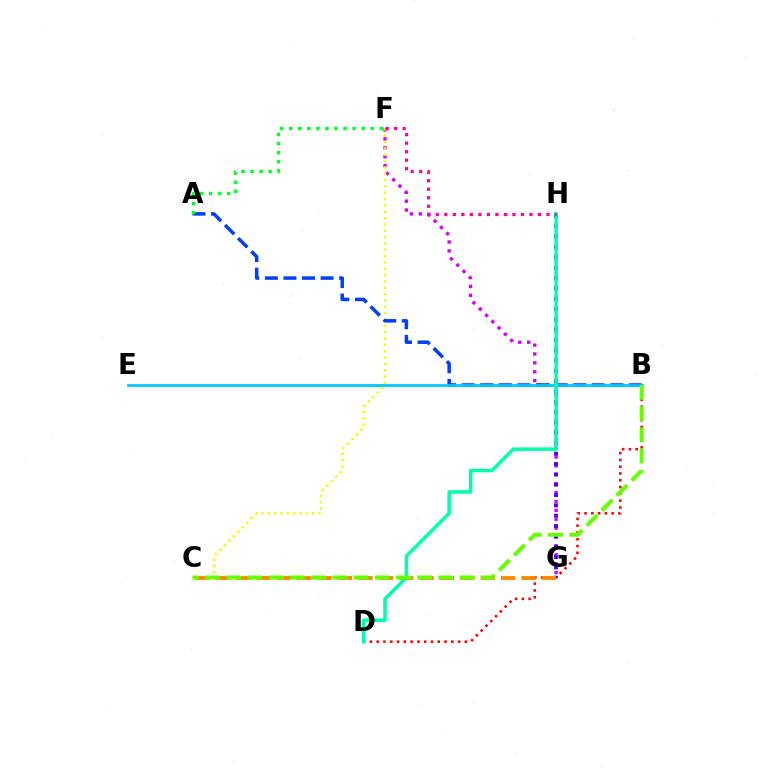{('F', 'G'): [{'color': '#d600ff', 'line_style': 'dotted', 'thickness': 2.41}], ('B', 'D'): [{'color': '#ff0000', 'line_style': 'dotted', 'thickness': 1.84}], ('C', 'F'): [{'color': '#eeff00', 'line_style': 'dotted', 'thickness': 1.72}], ('A', 'B'): [{'color': '#003fff', 'line_style': 'dashed', 'thickness': 2.52}], ('A', 'F'): [{'color': '#00ff27', 'line_style': 'dotted', 'thickness': 2.46}], ('G', 'H'): [{'color': '#4f00ff', 'line_style': 'dotted', 'thickness': 2.81}], ('C', 'G'): [{'color': '#ff8800', 'line_style': 'dashed', 'thickness': 2.77}], ('B', 'E'): [{'color': '#00c7ff', 'line_style': 'solid', 'thickness': 1.99}], ('D', 'H'): [{'color': '#00ffaf', 'line_style': 'solid', 'thickness': 2.55}], ('B', 'C'): [{'color': '#66ff00', 'line_style': 'dashed', 'thickness': 2.88}], ('F', 'H'): [{'color': '#ff00a0', 'line_style': 'dotted', 'thickness': 2.31}]}